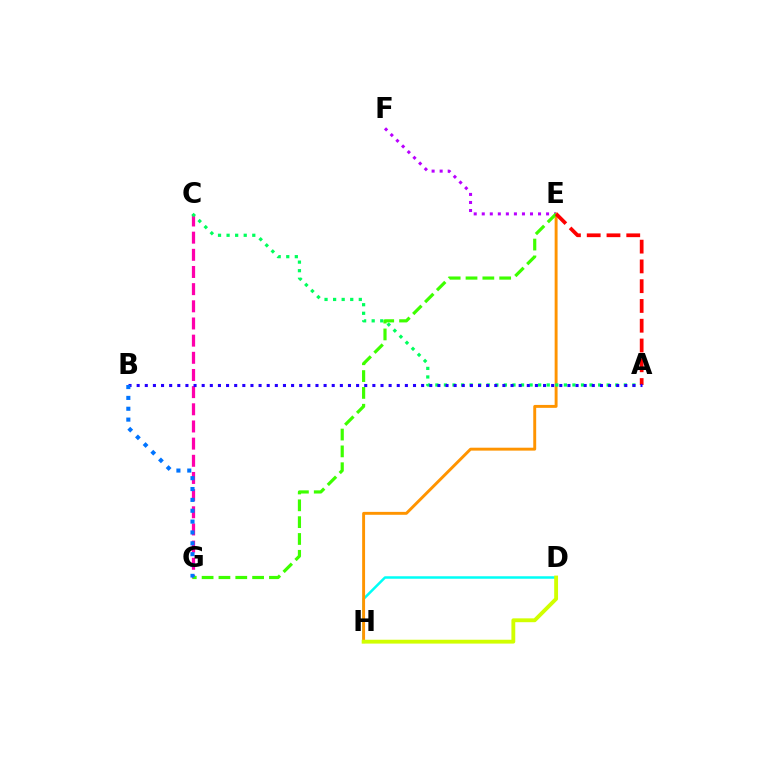{('D', 'H'): [{'color': '#00fff6', 'line_style': 'solid', 'thickness': 1.8}, {'color': '#d1ff00', 'line_style': 'solid', 'thickness': 2.77}], ('C', 'G'): [{'color': '#ff00ac', 'line_style': 'dashed', 'thickness': 2.33}], ('E', 'H'): [{'color': '#ff9400', 'line_style': 'solid', 'thickness': 2.1}], ('A', 'C'): [{'color': '#00ff5c', 'line_style': 'dotted', 'thickness': 2.33}], ('E', 'F'): [{'color': '#b900ff', 'line_style': 'dotted', 'thickness': 2.18}], ('E', 'G'): [{'color': '#3dff00', 'line_style': 'dashed', 'thickness': 2.29}], ('A', 'E'): [{'color': '#ff0000', 'line_style': 'dashed', 'thickness': 2.69}], ('A', 'B'): [{'color': '#2500ff', 'line_style': 'dotted', 'thickness': 2.21}], ('B', 'G'): [{'color': '#0074ff', 'line_style': 'dotted', 'thickness': 2.95}]}